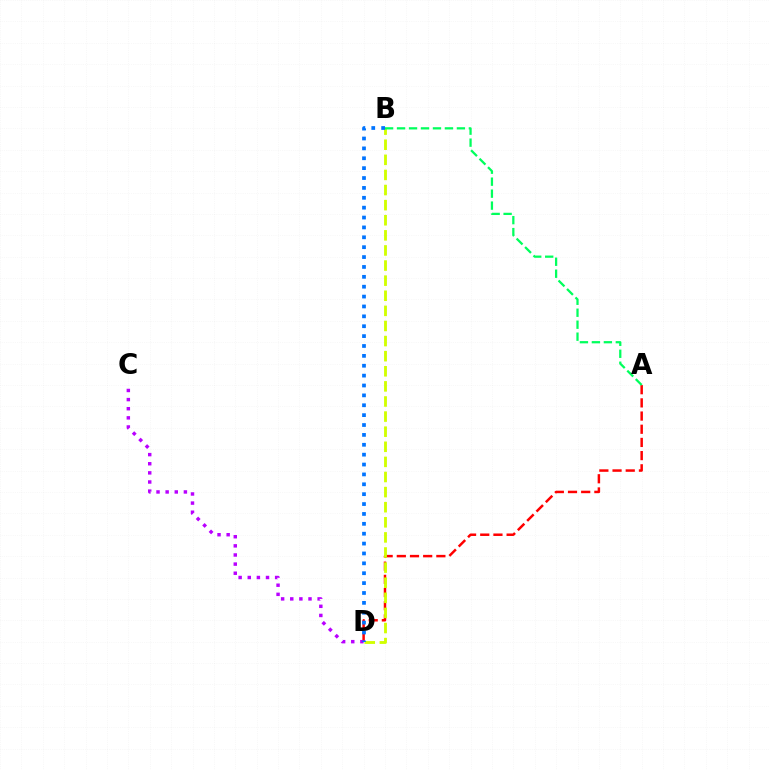{('A', 'D'): [{'color': '#ff0000', 'line_style': 'dashed', 'thickness': 1.79}], ('C', 'D'): [{'color': '#b900ff', 'line_style': 'dotted', 'thickness': 2.48}], ('B', 'D'): [{'color': '#d1ff00', 'line_style': 'dashed', 'thickness': 2.05}, {'color': '#0074ff', 'line_style': 'dotted', 'thickness': 2.68}], ('A', 'B'): [{'color': '#00ff5c', 'line_style': 'dashed', 'thickness': 1.63}]}